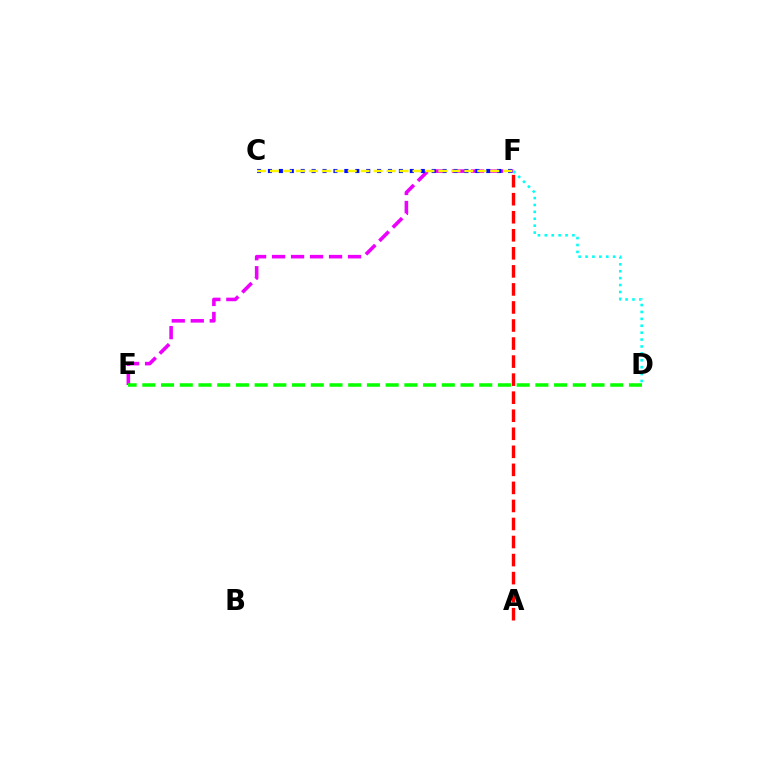{('E', 'F'): [{'color': '#ee00ff', 'line_style': 'dashed', 'thickness': 2.58}], ('D', 'E'): [{'color': '#08ff00', 'line_style': 'dashed', 'thickness': 2.54}], ('D', 'F'): [{'color': '#00fff6', 'line_style': 'dotted', 'thickness': 1.88}], ('A', 'F'): [{'color': '#ff0000', 'line_style': 'dashed', 'thickness': 2.45}], ('C', 'F'): [{'color': '#0010ff', 'line_style': 'dotted', 'thickness': 2.97}, {'color': '#fcf500', 'line_style': 'dashed', 'thickness': 1.76}]}